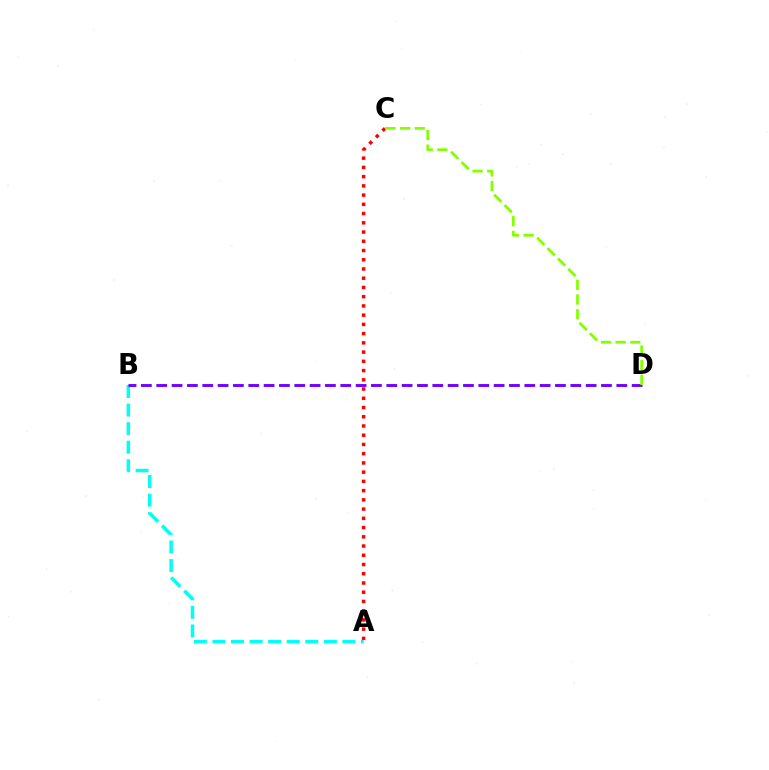{('A', 'B'): [{'color': '#00fff6', 'line_style': 'dashed', 'thickness': 2.52}], ('B', 'D'): [{'color': '#7200ff', 'line_style': 'dashed', 'thickness': 2.08}], ('A', 'C'): [{'color': '#ff0000', 'line_style': 'dotted', 'thickness': 2.51}], ('C', 'D'): [{'color': '#84ff00', 'line_style': 'dashed', 'thickness': 1.99}]}